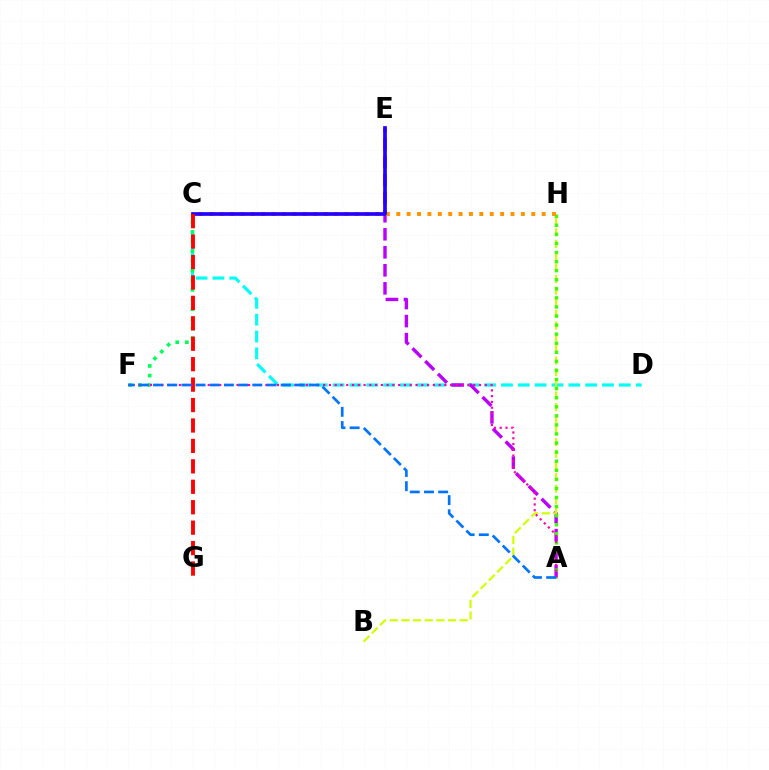{('C', 'D'): [{'color': '#00fff6', 'line_style': 'dashed', 'thickness': 2.29}], ('A', 'E'): [{'color': '#b900ff', 'line_style': 'dashed', 'thickness': 2.45}], ('B', 'H'): [{'color': '#d1ff00', 'line_style': 'dashed', 'thickness': 1.58}], ('C', 'F'): [{'color': '#00ff5c', 'line_style': 'dotted', 'thickness': 2.63}], ('A', 'H'): [{'color': '#3dff00', 'line_style': 'dotted', 'thickness': 2.47}], ('C', 'H'): [{'color': '#ff9400', 'line_style': 'dotted', 'thickness': 2.82}], ('C', 'E'): [{'color': '#2500ff', 'line_style': 'solid', 'thickness': 2.65}], ('C', 'G'): [{'color': '#ff0000', 'line_style': 'dashed', 'thickness': 2.78}], ('A', 'F'): [{'color': '#ff00ac', 'line_style': 'dotted', 'thickness': 1.57}, {'color': '#0074ff', 'line_style': 'dashed', 'thickness': 1.93}]}